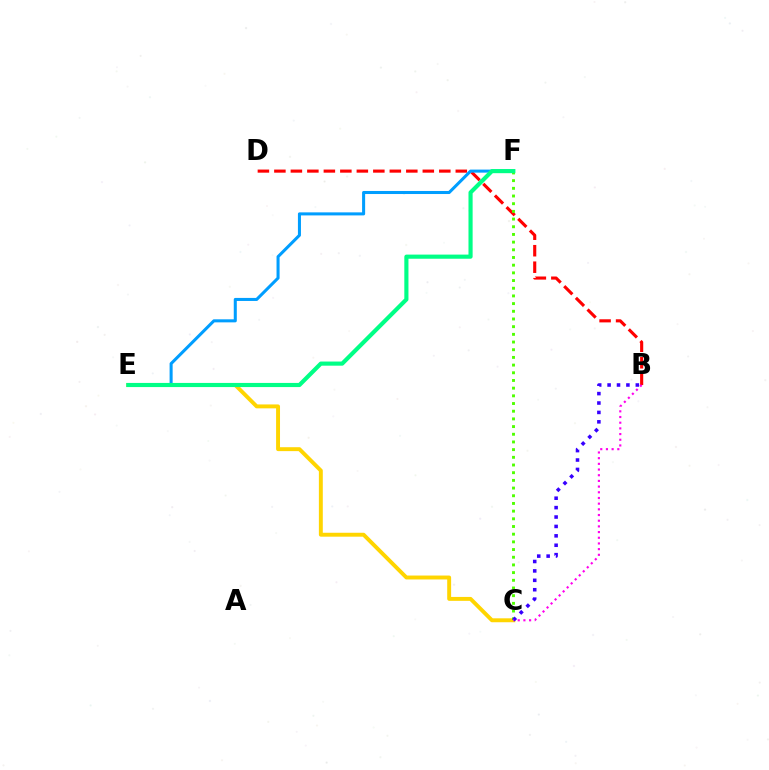{('B', 'D'): [{'color': '#ff0000', 'line_style': 'dashed', 'thickness': 2.24}], ('E', 'F'): [{'color': '#009eff', 'line_style': 'solid', 'thickness': 2.19}, {'color': '#00ff86', 'line_style': 'solid', 'thickness': 2.98}], ('C', 'E'): [{'color': '#ffd500', 'line_style': 'solid', 'thickness': 2.82}], ('C', 'F'): [{'color': '#4fff00', 'line_style': 'dotted', 'thickness': 2.09}], ('B', 'C'): [{'color': '#3700ff', 'line_style': 'dotted', 'thickness': 2.56}, {'color': '#ff00ed', 'line_style': 'dotted', 'thickness': 1.54}]}